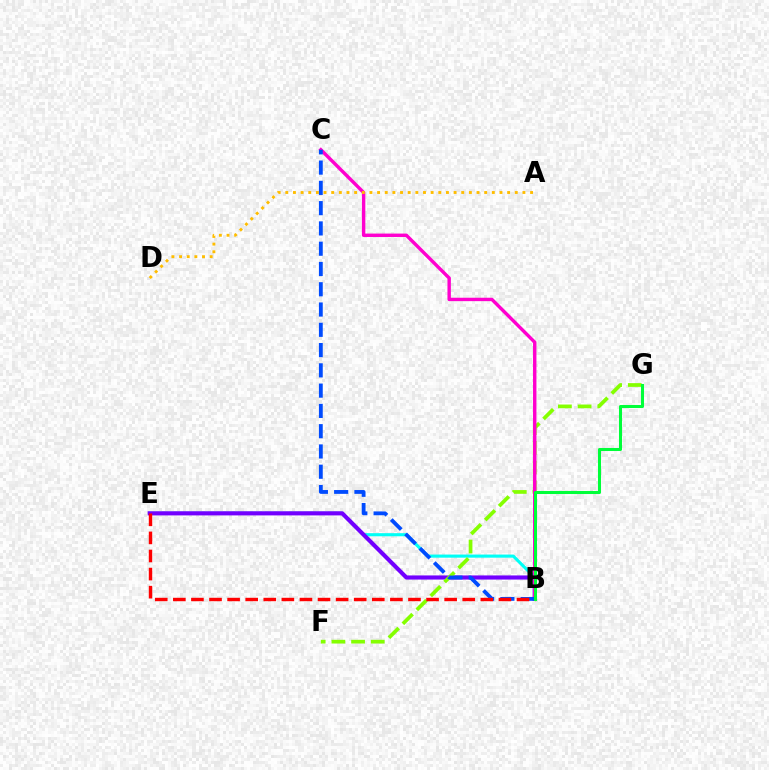{('B', 'E'): [{'color': '#00fff6', 'line_style': 'solid', 'thickness': 2.23}, {'color': '#7200ff', 'line_style': 'solid', 'thickness': 2.97}, {'color': '#ff0000', 'line_style': 'dashed', 'thickness': 2.46}], ('F', 'G'): [{'color': '#84ff00', 'line_style': 'dashed', 'thickness': 2.67}], ('B', 'C'): [{'color': '#ff00cf', 'line_style': 'solid', 'thickness': 2.45}, {'color': '#004bff', 'line_style': 'dashed', 'thickness': 2.75}], ('A', 'D'): [{'color': '#ffbd00', 'line_style': 'dotted', 'thickness': 2.08}], ('B', 'G'): [{'color': '#00ff39', 'line_style': 'solid', 'thickness': 2.19}]}